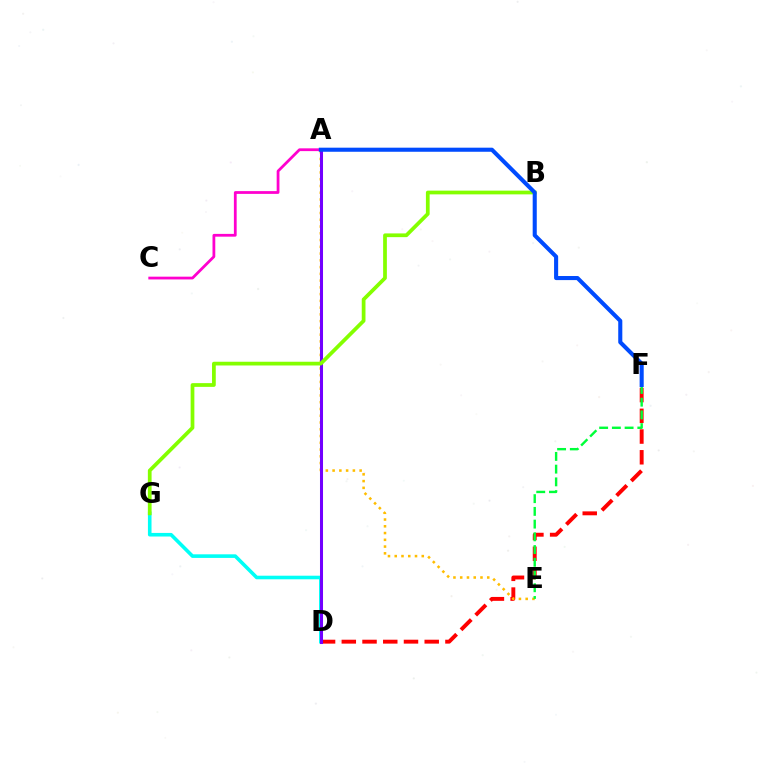{('D', 'F'): [{'color': '#ff0000', 'line_style': 'dashed', 'thickness': 2.82}], ('A', 'E'): [{'color': '#ffbd00', 'line_style': 'dotted', 'thickness': 1.84}], ('E', 'F'): [{'color': '#00ff39', 'line_style': 'dashed', 'thickness': 1.73}], ('D', 'G'): [{'color': '#00fff6', 'line_style': 'solid', 'thickness': 2.59}], ('A', 'C'): [{'color': '#ff00cf', 'line_style': 'solid', 'thickness': 2.0}], ('A', 'D'): [{'color': '#7200ff', 'line_style': 'solid', 'thickness': 2.18}], ('B', 'G'): [{'color': '#84ff00', 'line_style': 'solid', 'thickness': 2.69}], ('A', 'F'): [{'color': '#004bff', 'line_style': 'solid', 'thickness': 2.94}]}